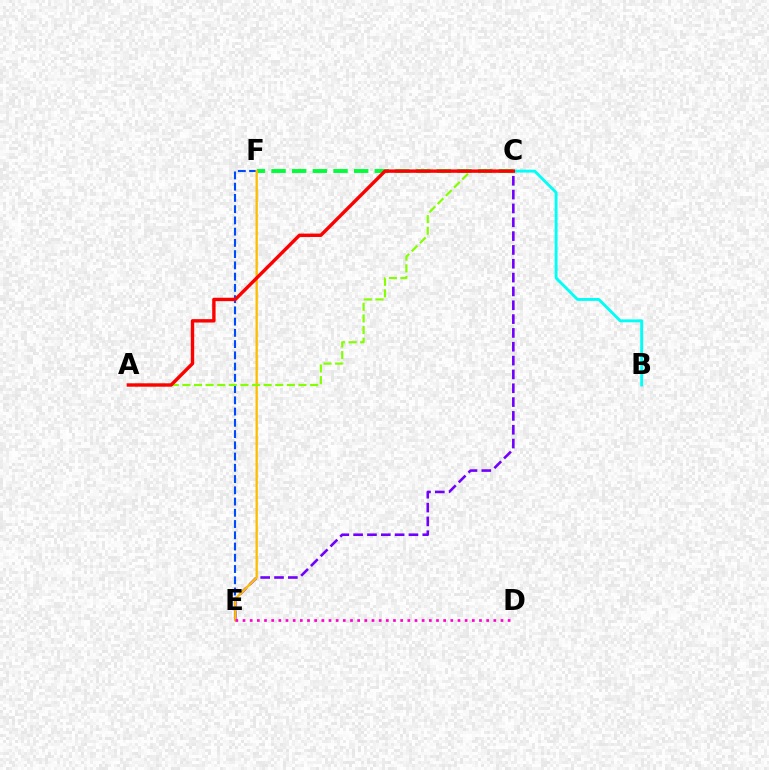{('E', 'F'): [{'color': '#004bff', 'line_style': 'dashed', 'thickness': 1.53}, {'color': '#ffbd00', 'line_style': 'solid', 'thickness': 1.67}], ('C', 'F'): [{'color': '#00ff39', 'line_style': 'dashed', 'thickness': 2.81}], ('C', 'E'): [{'color': '#7200ff', 'line_style': 'dashed', 'thickness': 1.88}], ('A', 'C'): [{'color': '#84ff00', 'line_style': 'dashed', 'thickness': 1.58}, {'color': '#ff0000', 'line_style': 'solid', 'thickness': 2.44}], ('B', 'C'): [{'color': '#00fff6', 'line_style': 'solid', 'thickness': 2.07}], ('D', 'E'): [{'color': '#ff00cf', 'line_style': 'dotted', 'thickness': 1.95}]}